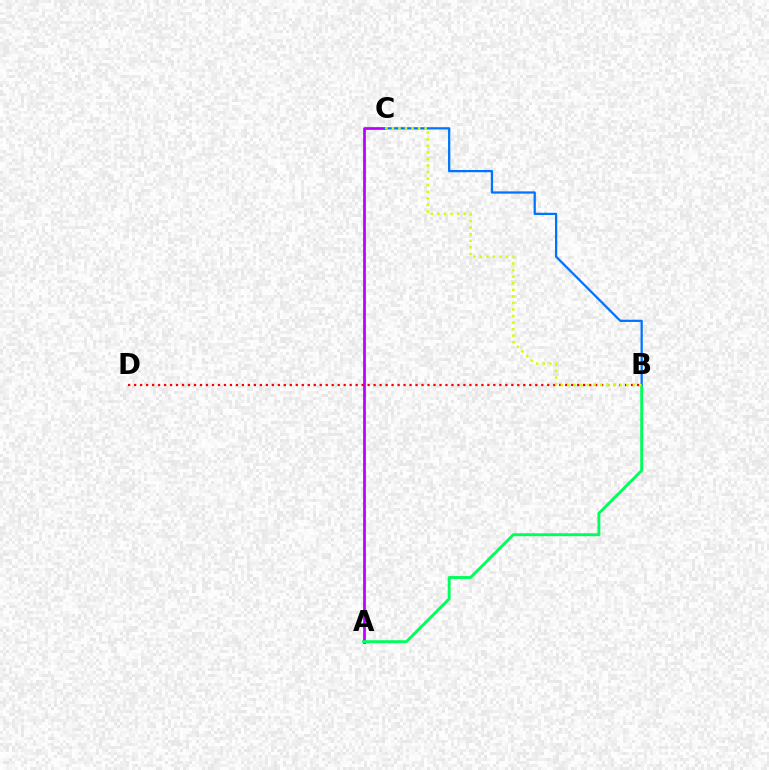{('A', 'C'): [{'color': '#b900ff', 'line_style': 'solid', 'thickness': 1.95}], ('A', 'B'): [{'color': '#00ff5c', 'line_style': 'solid', 'thickness': 2.08}], ('B', 'C'): [{'color': '#0074ff', 'line_style': 'solid', 'thickness': 1.63}, {'color': '#d1ff00', 'line_style': 'dotted', 'thickness': 1.78}], ('B', 'D'): [{'color': '#ff0000', 'line_style': 'dotted', 'thickness': 1.63}]}